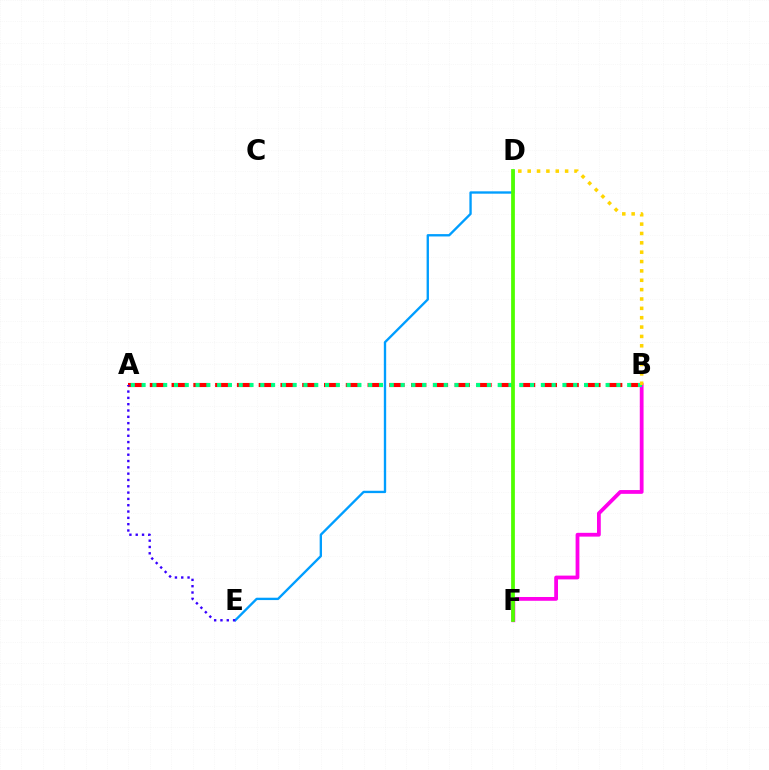{('A', 'B'): [{'color': '#ff0000', 'line_style': 'dashed', 'thickness': 2.96}, {'color': '#00ff86', 'line_style': 'dotted', 'thickness': 2.93}], ('B', 'F'): [{'color': '#ff00ed', 'line_style': 'solid', 'thickness': 2.73}], ('D', 'E'): [{'color': '#009eff', 'line_style': 'solid', 'thickness': 1.69}], ('B', 'D'): [{'color': '#ffd500', 'line_style': 'dotted', 'thickness': 2.54}], ('A', 'E'): [{'color': '#3700ff', 'line_style': 'dotted', 'thickness': 1.72}], ('D', 'F'): [{'color': '#4fff00', 'line_style': 'solid', 'thickness': 2.71}]}